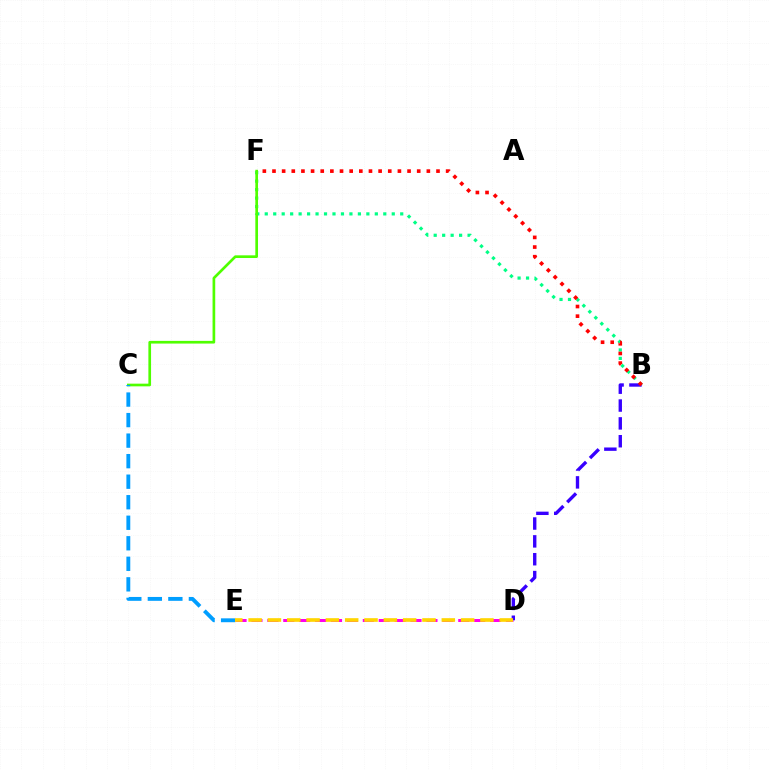{('D', 'E'): [{'color': '#ff00ed', 'line_style': 'dashed', 'thickness': 2.16}, {'color': '#ffd500', 'line_style': 'dashed', 'thickness': 2.62}], ('B', 'F'): [{'color': '#00ff86', 'line_style': 'dotted', 'thickness': 2.3}, {'color': '#ff0000', 'line_style': 'dotted', 'thickness': 2.62}], ('C', 'F'): [{'color': '#4fff00', 'line_style': 'solid', 'thickness': 1.93}], ('B', 'D'): [{'color': '#3700ff', 'line_style': 'dashed', 'thickness': 2.42}], ('C', 'E'): [{'color': '#009eff', 'line_style': 'dashed', 'thickness': 2.79}]}